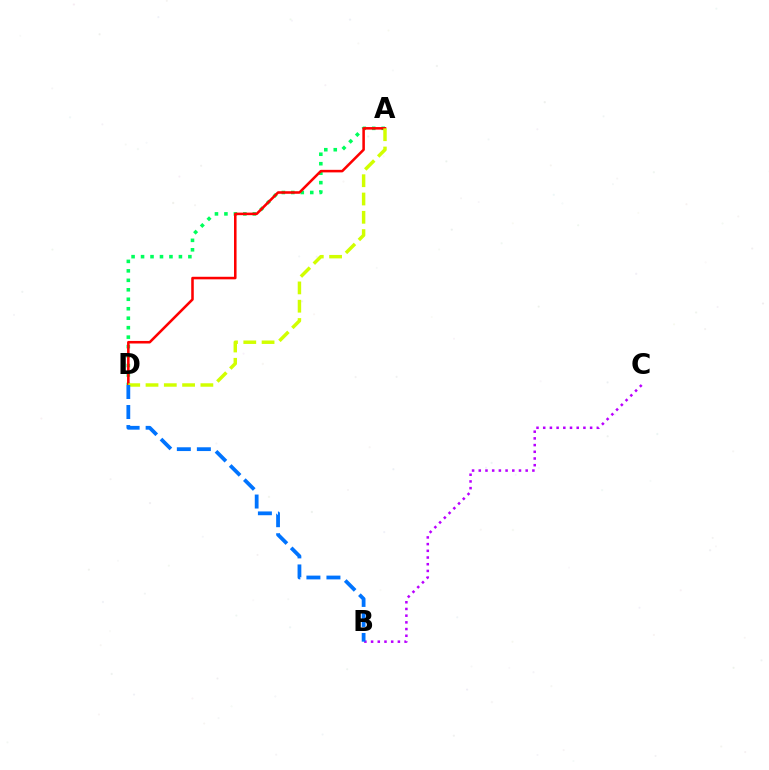{('A', 'D'): [{'color': '#00ff5c', 'line_style': 'dotted', 'thickness': 2.57}, {'color': '#ff0000', 'line_style': 'solid', 'thickness': 1.84}, {'color': '#d1ff00', 'line_style': 'dashed', 'thickness': 2.48}], ('B', 'C'): [{'color': '#b900ff', 'line_style': 'dotted', 'thickness': 1.82}], ('B', 'D'): [{'color': '#0074ff', 'line_style': 'dashed', 'thickness': 2.72}]}